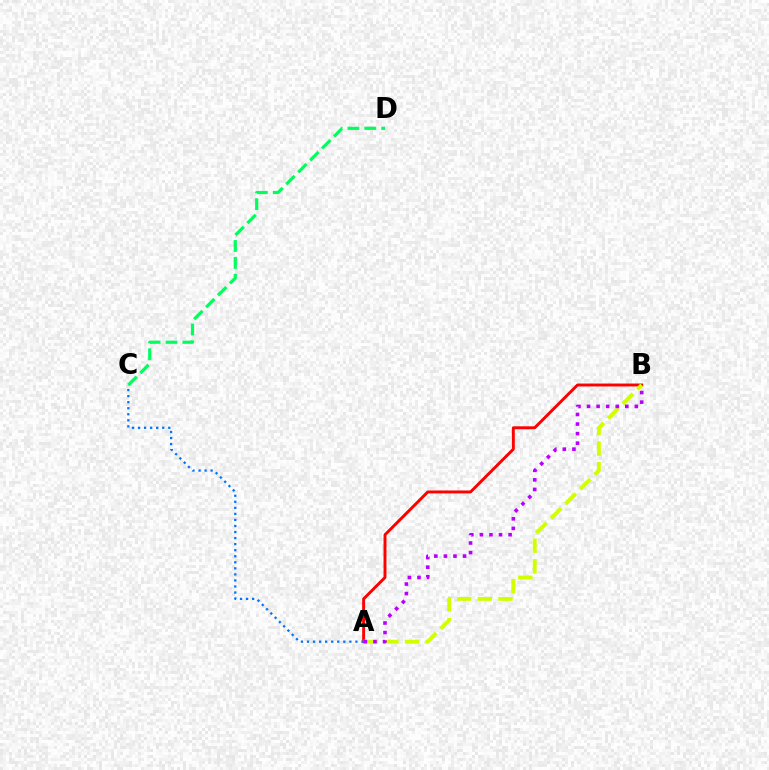{('A', 'B'): [{'color': '#ff0000', 'line_style': 'solid', 'thickness': 2.11}, {'color': '#d1ff00', 'line_style': 'dashed', 'thickness': 2.8}, {'color': '#b900ff', 'line_style': 'dotted', 'thickness': 2.6}], ('C', 'D'): [{'color': '#00ff5c', 'line_style': 'dashed', 'thickness': 2.29}], ('A', 'C'): [{'color': '#0074ff', 'line_style': 'dotted', 'thickness': 1.64}]}